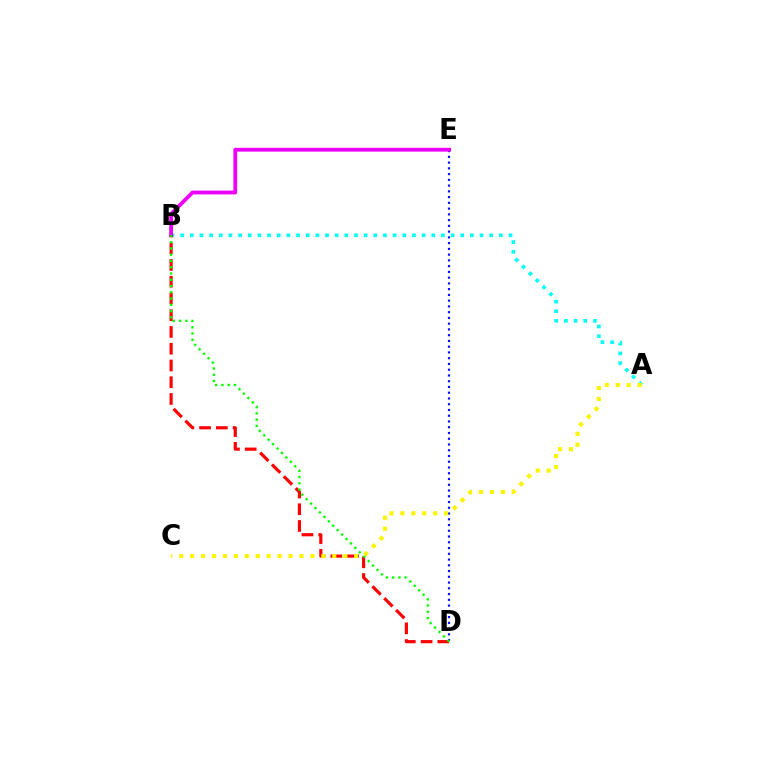{('A', 'B'): [{'color': '#00fff6', 'line_style': 'dotted', 'thickness': 2.62}], ('D', 'E'): [{'color': '#0010ff', 'line_style': 'dotted', 'thickness': 1.56}], ('B', 'E'): [{'color': '#ee00ff', 'line_style': 'solid', 'thickness': 2.74}], ('B', 'D'): [{'color': '#ff0000', 'line_style': 'dashed', 'thickness': 2.28}, {'color': '#08ff00', 'line_style': 'dotted', 'thickness': 1.7}], ('A', 'C'): [{'color': '#fcf500', 'line_style': 'dotted', 'thickness': 2.97}]}